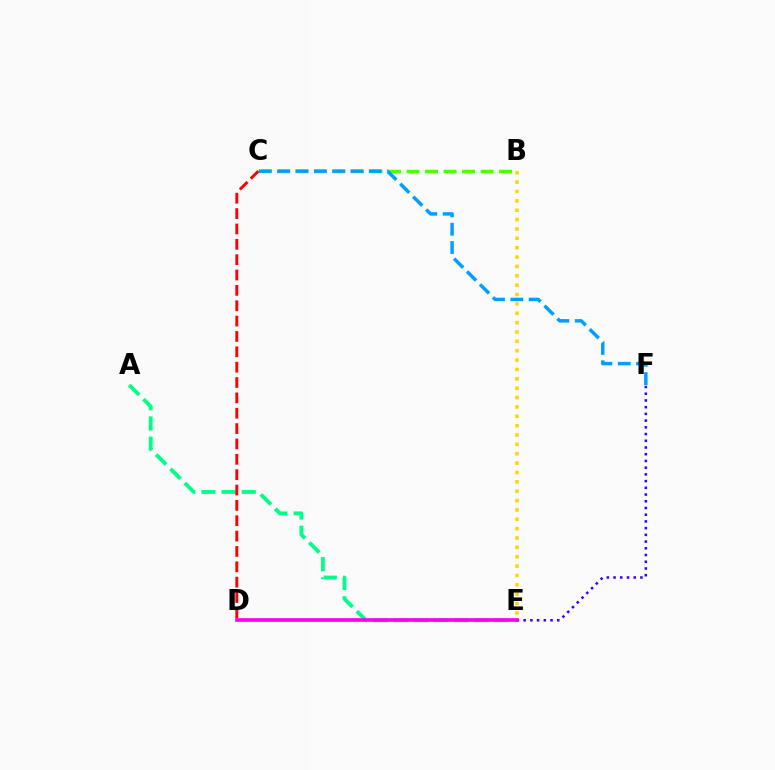{('A', 'E'): [{'color': '#00ff86', 'line_style': 'dashed', 'thickness': 2.74}], ('E', 'F'): [{'color': '#3700ff', 'line_style': 'dotted', 'thickness': 1.83}], ('B', 'E'): [{'color': '#ffd500', 'line_style': 'dotted', 'thickness': 2.54}], ('B', 'C'): [{'color': '#4fff00', 'line_style': 'dashed', 'thickness': 2.51}], ('D', 'E'): [{'color': '#ff00ed', 'line_style': 'solid', 'thickness': 2.65}], ('C', 'F'): [{'color': '#009eff', 'line_style': 'dashed', 'thickness': 2.49}], ('C', 'D'): [{'color': '#ff0000', 'line_style': 'dashed', 'thickness': 2.09}]}